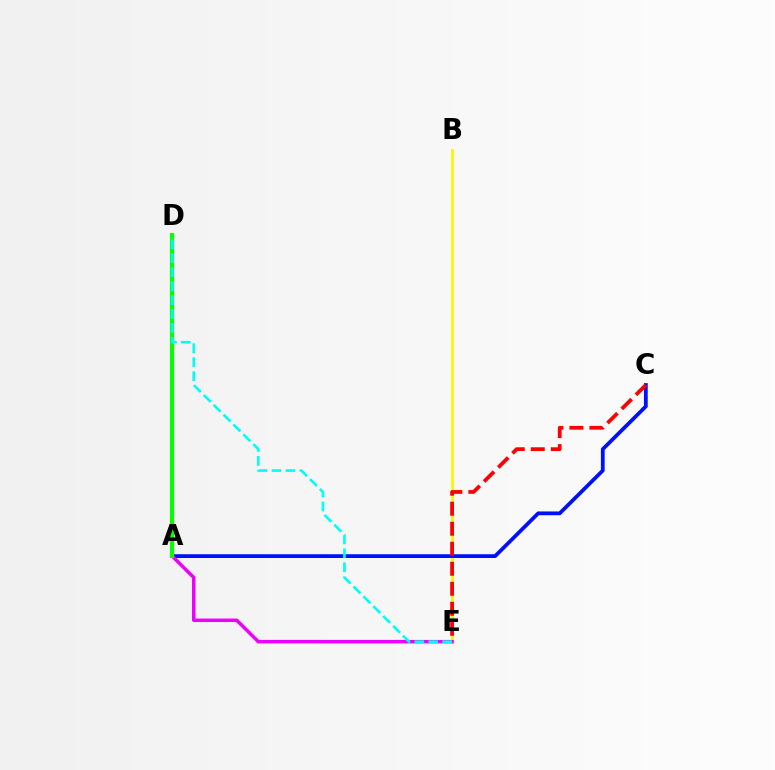{('B', 'E'): [{'color': '#fcf500', 'line_style': 'solid', 'thickness': 1.99}], ('A', 'C'): [{'color': '#0010ff', 'line_style': 'solid', 'thickness': 2.71}], ('A', 'E'): [{'color': '#ee00ff', 'line_style': 'solid', 'thickness': 2.51}], ('A', 'D'): [{'color': '#08ff00', 'line_style': 'solid', 'thickness': 2.99}], ('C', 'E'): [{'color': '#ff0000', 'line_style': 'dashed', 'thickness': 2.72}], ('D', 'E'): [{'color': '#00fff6', 'line_style': 'dashed', 'thickness': 1.89}]}